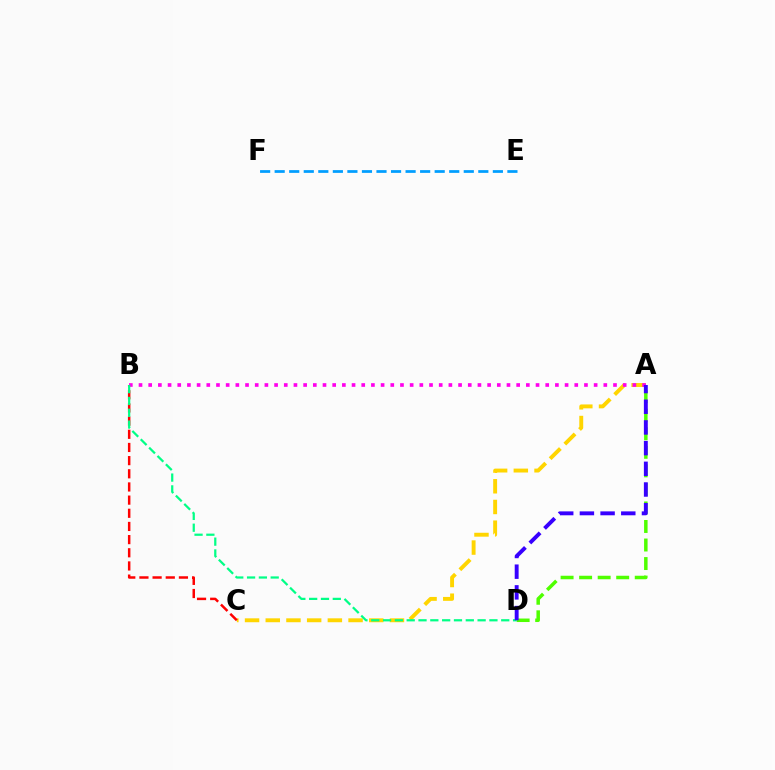{('A', 'C'): [{'color': '#ffd500', 'line_style': 'dashed', 'thickness': 2.81}], ('B', 'C'): [{'color': '#ff0000', 'line_style': 'dashed', 'thickness': 1.79}], ('A', 'B'): [{'color': '#ff00ed', 'line_style': 'dotted', 'thickness': 2.63}], ('E', 'F'): [{'color': '#009eff', 'line_style': 'dashed', 'thickness': 1.98}], ('A', 'D'): [{'color': '#4fff00', 'line_style': 'dashed', 'thickness': 2.52}, {'color': '#3700ff', 'line_style': 'dashed', 'thickness': 2.81}], ('B', 'D'): [{'color': '#00ff86', 'line_style': 'dashed', 'thickness': 1.61}]}